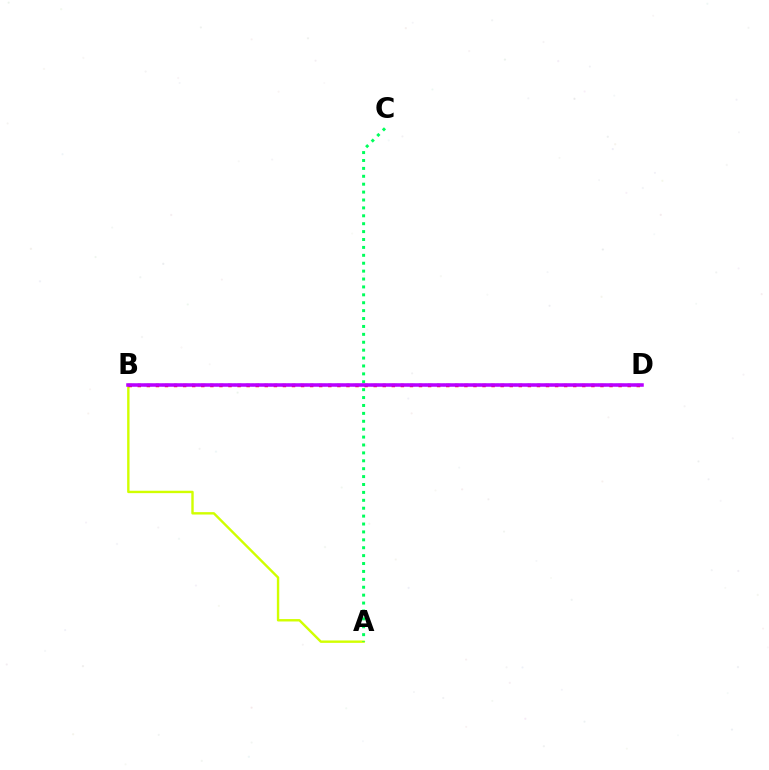{('A', 'B'): [{'color': '#d1ff00', 'line_style': 'solid', 'thickness': 1.73}], ('A', 'C'): [{'color': '#00ff5c', 'line_style': 'dotted', 'thickness': 2.15}], ('B', 'D'): [{'color': '#0074ff', 'line_style': 'dotted', 'thickness': 1.62}, {'color': '#ff0000', 'line_style': 'dotted', 'thickness': 2.46}, {'color': '#b900ff', 'line_style': 'solid', 'thickness': 2.54}]}